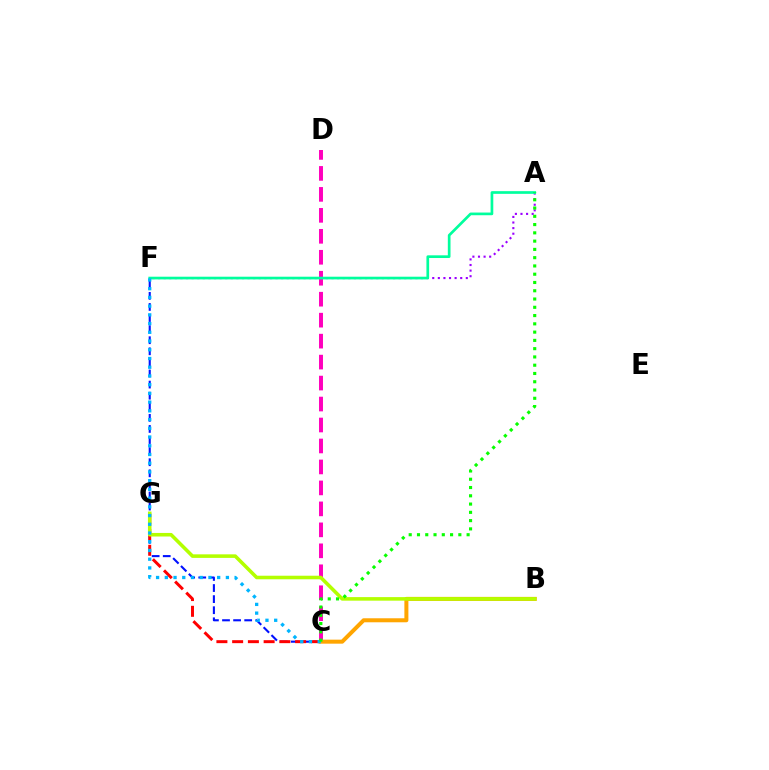{('C', 'F'): [{'color': '#0010ff', 'line_style': 'dashed', 'thickness': 1.51}, {'color': '#00b5ff', 'line_style': 'dotted', 'thickness': 2.37}], ('A', 'F'): [{'color': '#9b00ff', 'line_style': 'dotted', 'thickness': 1.52}, {'color': '#00ff9d', 'line_style': 'solid', 'thickness': 1.94}], ('C', 'G'): [{'color': '#ff0000', 'line_style': 'dashed', 'thickness': 2.14}], ('C', 'D'): [{'color': '#ff00bd', 'line_style': 'dashed', 'thickness': 2.85}], ('B', 'C'): [{'color': '#ffa500', 'line_style': 'solid', 'thickness': 2.89}], ('B', 'G'): [{'color': '#b3ff00', 'line_style': 'solid', 'thickness': 2.56}], ('A', 'C'): [{'color': '#08ff00', 'line_style': 'dotted', 'thickness': 2.25}]}